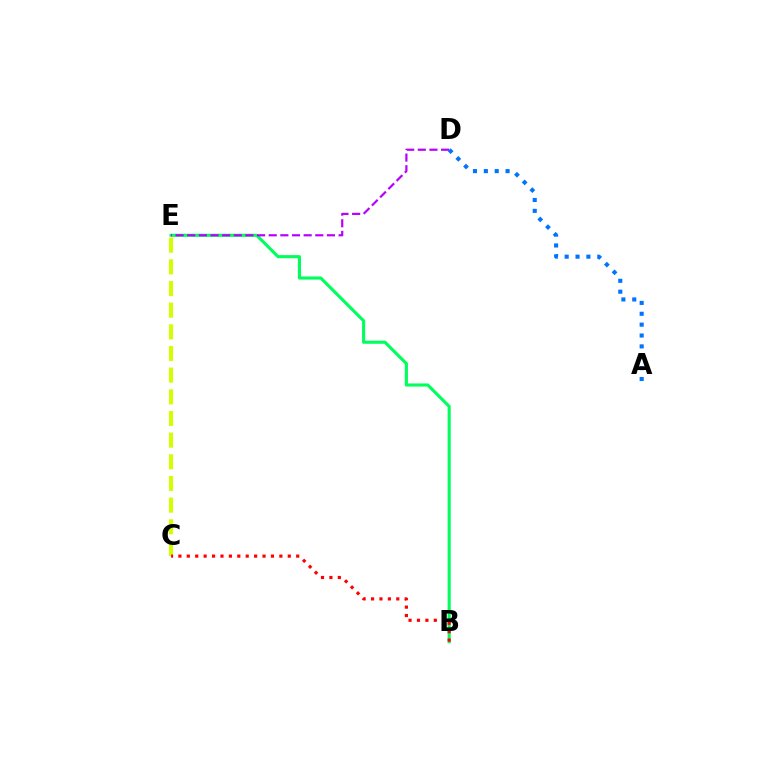{('B', 'E'): [{'color': '#00ff5c', 'line_style': 'solid', 'thickness': 2.24}], ('A', 'D'): [{'color': '#0074ff', 'line_style': 'dotted', 'thickness': 2.95}], ('C', 'E'): [{'color': '#d1ff00', 'line_style': 'dashed', 'thickness': 2.94}], ('D', 'E'): [{'color': '#b900ff', 'line_style': 'dashed', 'thickness': 1.58}], ('B', 'C'): [{'color': '#ff0000', 'line_style': 'dotted', 'thickness': 2.29}]}